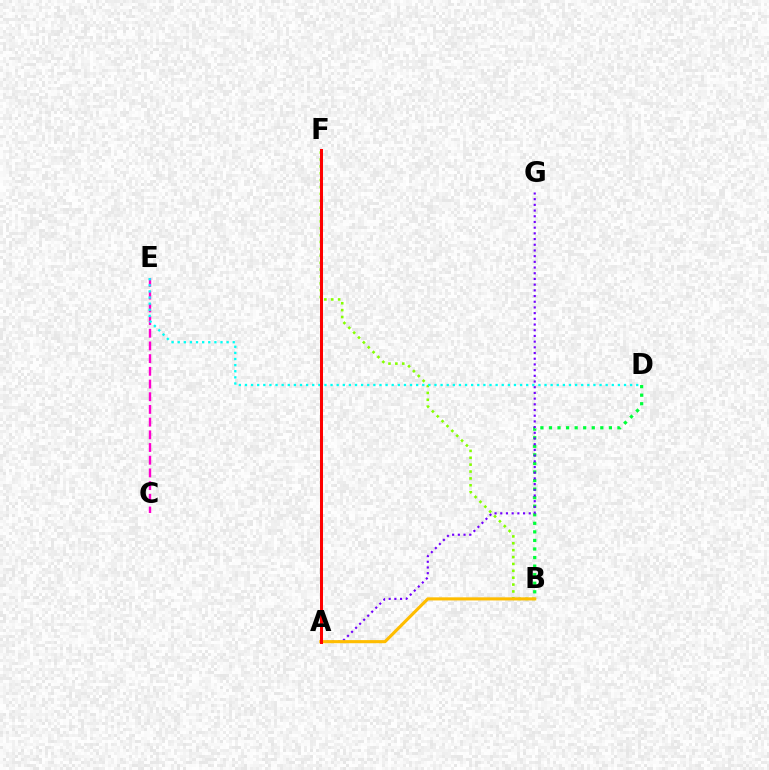{('C', 'E'): [{'color': '#ff00cf', 'line_style': 'dashed', 'thickness': 1.73}], ('B', 'D'): [{'color': '#00ff39', 'line_style': 'dotted', 'thickness': 2.33}], ('B', 'F'): [{'color': '#84ff00', 'line_style': 'dotted', 'thickness': 1.87}], ('D', 'E'): [{'color': '#00fff6', 'line_style': 'dotted', 'thickness': 1.66}], ('A', 'G'): [{'color': '#7200ff', 'line_style': 'dotted', 'thickness': 1.55}], ('A', 'B'): [{'color': '#ffbd00', 'line_style': 'solid', 'thickness': 2.24}], ('A', 'F'): [{'color': '#004bff', 'line_style': 'dotted', 'thickness': 1.91}, {'color': '#ff0000', 'line_style': 'solid', 'thickness': 2.17}]}